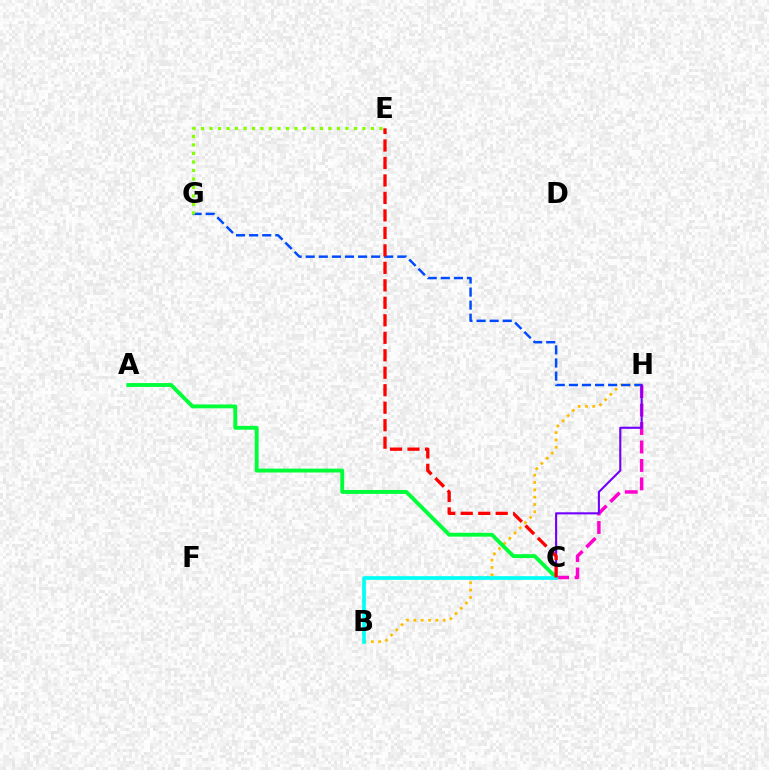{('C', 'H'): [{'color': '#ff00cf', 'line_style': 'dashed', 'thickness': 2.51}, {'color': '#7200ff', 'line_style': 'solid', 'thickness': 1.52}], ('B', 'H'): [{'color': '#ffbd00', 'line_style': 'dotted', 'thickness': 1.99}], ('G', 'H'): [{'color': '#004bff', 'line_style': 'dashed', 'thickness': 1.78}], ('A', 'C'): [{'color': '#00ff39', 'line_style': 'solid', 'thickness': 2.79}], ('B', 'C'): [{'color': '#00fff6', 'line_style': 'solid', 'thickness': 2.65}], ('E', 'G'): [{'color': '#84ff00', 'line_style': 'dotted', 'thickness': 2.31}], ('C', 'E'): [{'color': '#ff0000', 'line_style': 'dashed', 'thickness': 2.38}]}